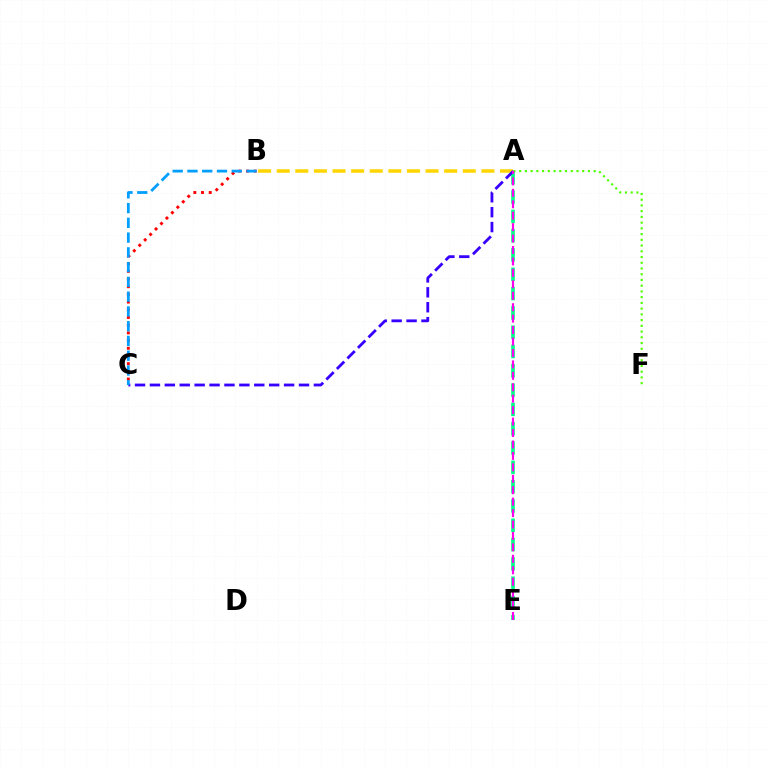{('A', 'E'): [{'color': '#00ff86', 'line_style': 'dashed', 'thickness': 2.62}, {'color': '#ff00ed', 'line_style': 'dashed', 'thickness': 1.55}], ('B', 'C'): [{'color': '#ff0000', 'line_style': 'dotted', 'thickness': 2.09}, {'color': '#009eff', 'line_style': 'dashed', 'thickness': 2.01}], ('A', 'F'): [{'color': '#4fff00', 'line_style': 'dotted', 'thickness': 1.56}], ('A', 'B'): [{'color': '#ffd500', 'line_style': 'dashed', 'thickness': 2.53}], ('A', 'C'): [{'color': '#3700ff', 'line_style': 'dashed', 'thickness': 2.03}]}